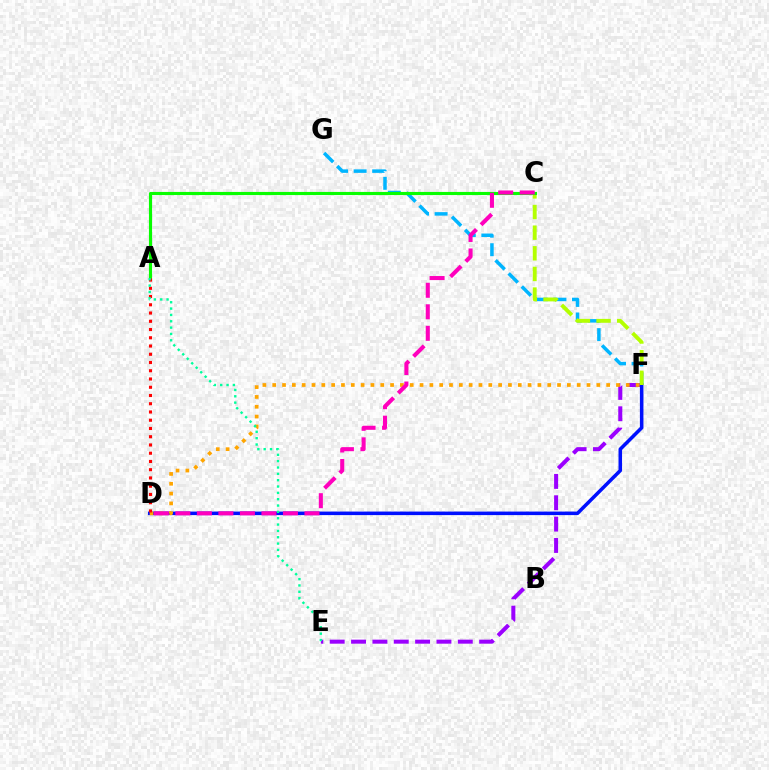{('E', 'F'): [{'color': '#9b00ff', 'line_style': 'dashed', 'thickness': 2.9}], ('F', 'G'): [{'color': '#00b5ff', 'line_style': 'dashed', 'thickness': 2.52}], ('D', 'F'): [{'color': '#0010ff', 'line_style': 'solid', 'thickness': 2.55}, {'color': '#ffa500', 'line_style': 'dotted', 'thickness': 2.67}], ('C', 'F'): [{'color': '#b3ff00', 'line_style': 'dashed', 'thickness': 2.8}], ('A', 'C'): [{'color': '#08ff00', 'line_style': 'solid', 'thickness': 2.25}], ('A', 'D'): [{'color': '#ff0000', 'line_style': 'dotted', 'thickness': 2.24}], ('A', 'E'): [{'color': '#00ff9d', 'line_style': 'dotted', 'thickness': 1.72}], ('C', 'D'): [{'color': '#ff00bd', 'line_style': 'dashed', 'thickness': 2.92}]}